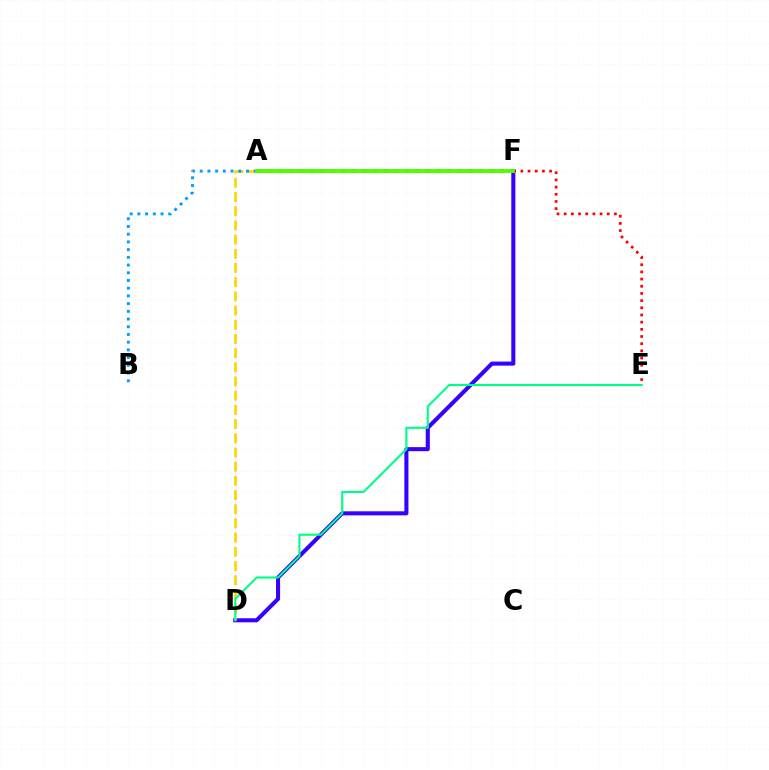{('D', 'F'): [{'color': '#3700ff', 'line_style': 'solid', 'thickness': 2.93}], ('E', 'F'): [{'color': '#ff0000', 'line_style': 'dotted', 'thickness': 1.95}], ('A', 'D'): [{'color': '#ffd500', 'line_style': 'dashed', 'thickness': 1.93}], ('A', 'B'): [{'color': '#009eff', 'line_style': 'dotted', 'thickness': 2.1}], ('A', 'F'): [{'color': '#ff00ed', 'line_style': 'dotted', 'thickness': 2.87}, {'color': '#4fff00', 'line_style': 'solid', 'thickness': 2.77}], ('D', 'E'): [{'color': '#00ff86', 'line_style': 'solid', 'thickness': 1.53}]}